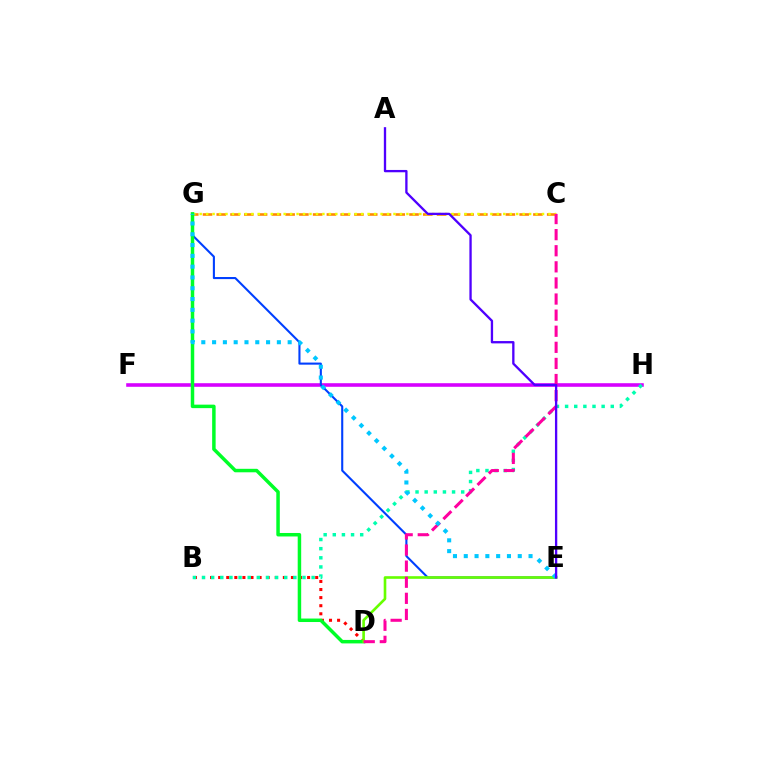{('B', 'D'): [{'color': '#ff0000', 'line_style': 'dotted', 'thickness': 2.2}], ('C', 'G'): [{'color': '#ff8800', 'line_style': 'dashed', 'thickness': 1.87}, {'color': '#eeff00', 'line_style': 'dotted', 'thickness': 1.76}], ('F', 'H'): [{'color': '#d600ff', 'line_style': 'solid', 'thickness': 2.58}], ('E', 'G'): [{'color': '#003fff', 'line_style': 'solid', 'thickness': 1.51}, {'color': '#00c7ff', 'line_style': 'dotted', 'thickness': 2.93}], ('D', 'G'): [{'color': '#00ff27', 'line_style': 'solid', 'thickness': 2.51}], ('D', 'E'): [{'color': '#66ff00', 'line_style': 'solid', 'thickness': 1.9}], ('B', 'H'): [{'color': '#00ffaf', 'line_style': 'dotted', 'thickness': 2.48}], ('C', 'D'): [{'color': '#ff00a0', 'line_style': 'dashed', 'thickness': 2.19}], ('A', 'E'): [{'color': '#4f00ff', 'line_style': 'solid', 'thickness': 1.67}]}